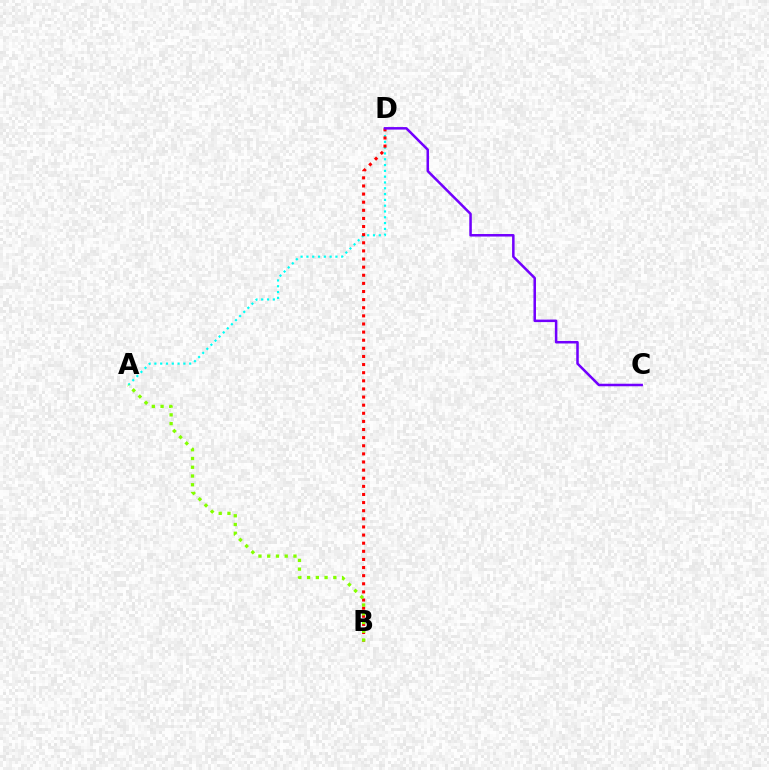{('A', 'D'): [{'color': '#00fff6', 'line_style': 'dotted', 'thickness': 1.58}], ('B', 'D'): [{'color': '#ff0000', 'line_style': 'dotted', 'thickness': 2.21}], ('A', 'B'): [{'color': '#84ff00', 'line_style': 'dotted', 'thickness': 2.38}], ('C', 'D'): [{'color': '#7200ff', 'line_style': 'solid', 'thickness': 1.82}]}